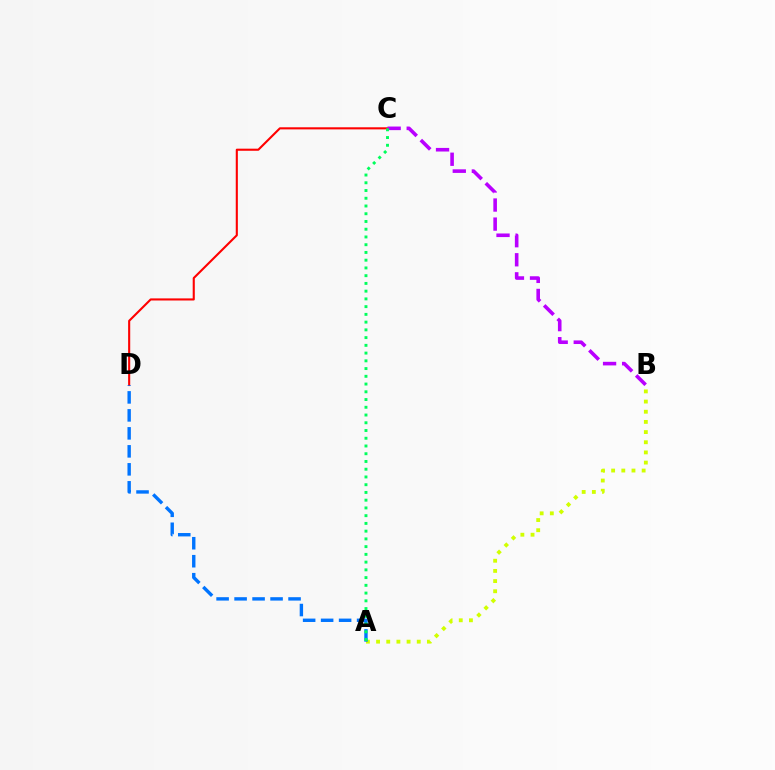{('C', 'D'): [{'color': '#ff0000', 'line_style': 'solid', 'thickness': 1.51}], ('A', 'B'): [{'color': '#d1ff00', 'line_style': 'dotted', 'thickness': 2.76}], ('A', 'D'): [{'color': '#0074ff', 'line_style': 'dashed', 'thickness': 2.44}], ('B', 'C'): [{'color': '#b900ff', 'line_style': 'dashed', 'thickness': 2.59}], ('A', 'C'): [{'color': '#00ff5c', 'line_style': 'dotted', 'thickness': 2.1}]}